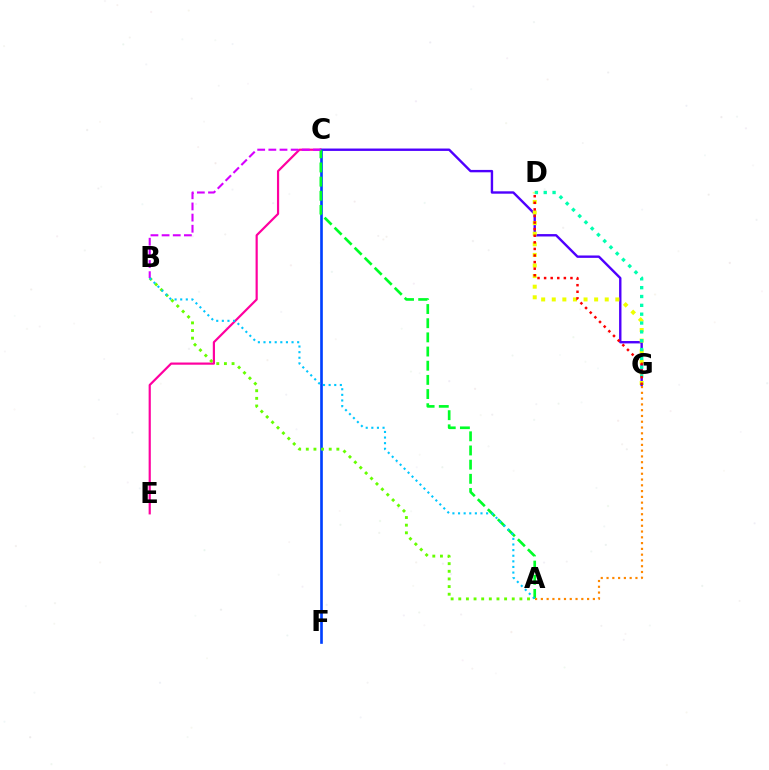{('C', 'G'): [{'color': '#4f00ff', 'line_style': 'solid', 'thickness': 1.72}], ('C', 'E'): [{'color': '#ff00a0', 'line_style': 'solid', 'thickness': 1.58}], ('C', 'F'): [{'color': '#003fff', 'line_style': 'solid', 'thickness': 1.91}], ('A', 'C'): [{'color': '#00ff27', 'line_style': 'dashed', 'thickness': 1.93}], ('A', 'B'): [{'color': '#66ff00', 'line_style': 'dotted', 'thickness': 2.08}, {'color': '#00c7ff', 'line_style': 'dotted', 'thickness': 1.52}], ('B', 'C'): [{'color': '#d600ff', 'line_style': 'dashed', 'thickness': 1.51}], ('D', 'G'): [{'color': '#eeff00', 'line_style': 'dotted', 'thickness': 2.88}, {'color': '#00ffaf', 'line_style': 'dotted', 'thickness': 2.4}, {'color': '#ff0000', 'line_style': 'dotted', 'thickness': 1.79}], ('A', 'G'): [{'color': '#ff8800', 'line_style': 'dotted', 'thickness': 1.57}]}